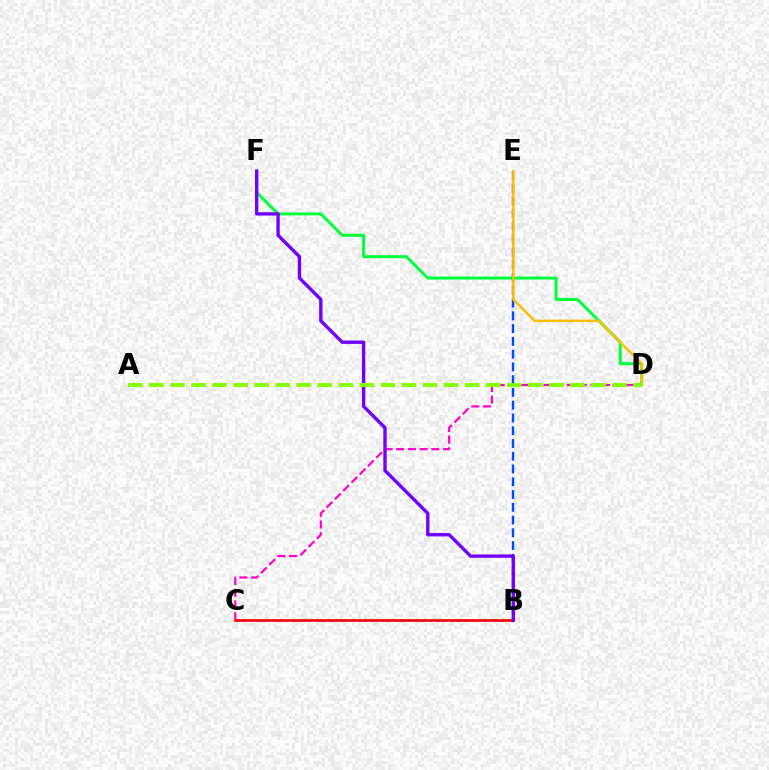{('B', 'C'): [{'color': '#00fff6', 'line_style': 'dotted', 'thickness': 1.95}, {'color': '#ff0000', 'line_style': 'solid', 'thickness': 1.92}], ('C', 'D'): [{'color': '#ff00cf', 'line_style': 'dashed', 'thickness': 1.59}], ('D', 'F'): [{'color': '#00ff39', 'line_style': 'solid', 'thickness': 2.14}], ('B', 'E'): [{'color': '#004bff', 'line_style': 'dashed', 'thickness': 1.73}], ('D', 'E'): [{'color': '#ffbd00', 'line_style': 'solid', 'thickness': 1.77}], ('B', 'F'): [{'color': '#7200ff', 'line_style': 'solid', 'thickness': 2.42}], ('A', 'D'): [{'color': '#84ff00', 'line_style': 'dashed', 'thickness': 2.86}]}